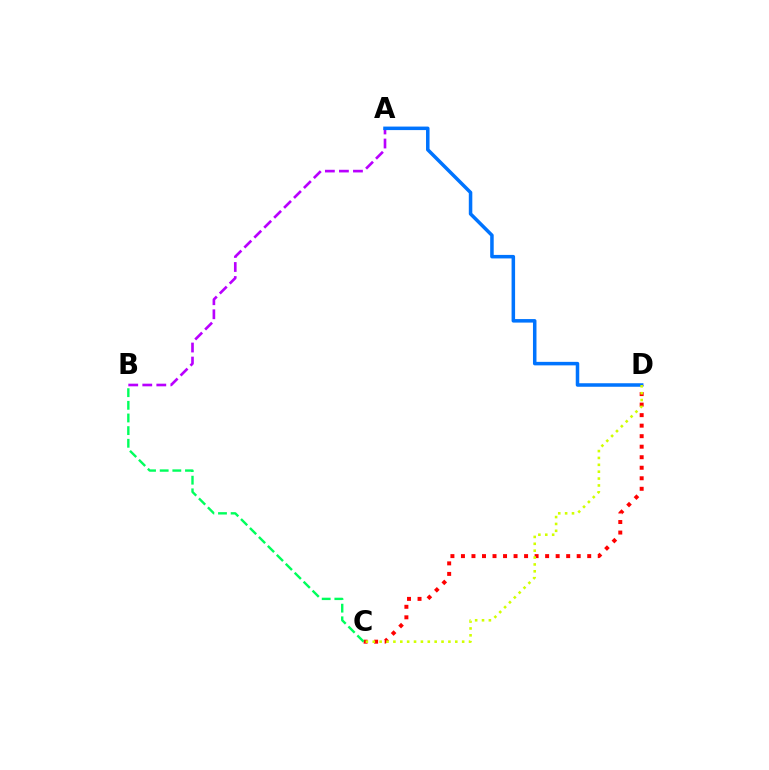{('C', 'D'): [{'color': '#ff0000', 'line_style': 'dotted', 'thickness': 2.86}, {'color': '#d1ff00', 'line_style': 'dotted', 'thickness': 1.87}], ('A', 'B'): [{'color': '#b900ff', 'line_style': 'dashed', 'thickness': 1.91}], ('B', 'C'): [{'color': '#00ff5c', 'line_style': 'dashed', 'thickness': 1.72}], ('A', 'D'): [{'color': '#0074ff', 'line_style': 'solid', 'thickness': 2.53}]}